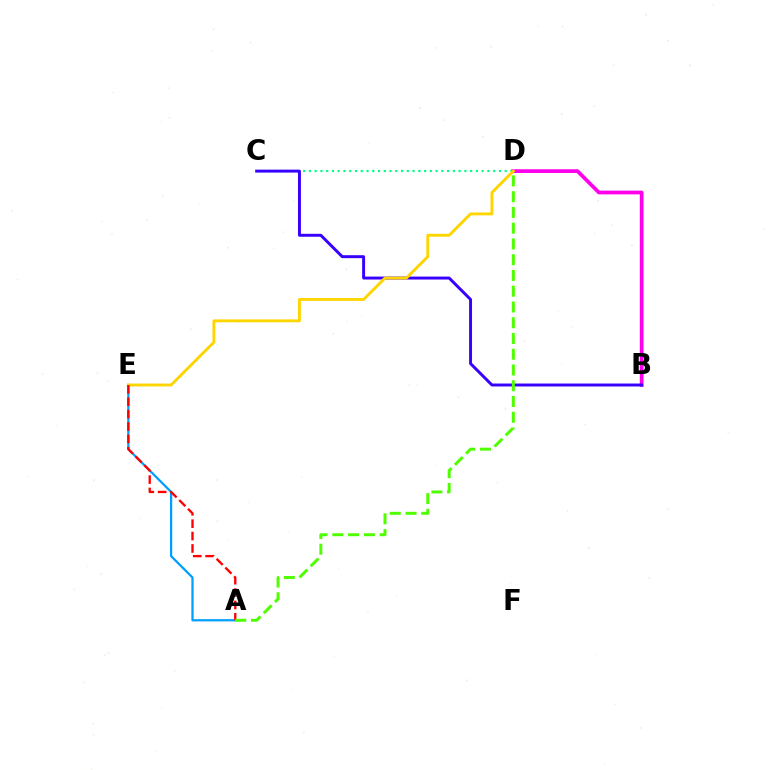{('C', 'D'): [{'color': '#00ff86', 'line_style': 'dotted', 'thickness': 1.56}], ('A', 'E'): [{'color': '#009eff', 'line_style': 'solid', 'thickness': 1.62}, {'color': '#ff0000', 'line_style': 'dashed', 'thickness': 1.68}], ('B', 'D'): [{'color': '#ff00ed', 'line_style': 'solid', 'thickness': 2.69}], ('B', 'C'): [{'color': '#3700ff', 'line_style': 'solid', 'thickness': 2.12}], ('D', 'E'): [{'color': '#ffd500', 'line_style': 'solid', 'thickness': 2.08}], ('A', 'D'): [{'color': '#4fff00', 'line_style': 'dashed', 'thickness': 2.14}]}